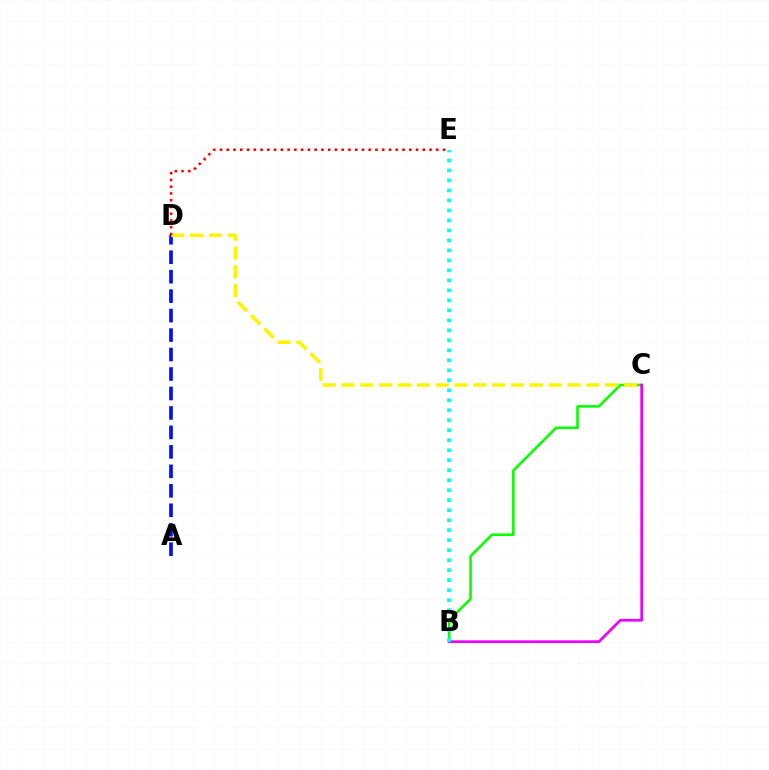{('B', 'C'): [{'color': '#08ff00', 'line_style': 'solid', 'thickness': 1.86}, {'color': '#ee00ff', 'line_style': 'solid', 'thickness': 1.94}], ('A', 'D'): [{'color': '#0010ff', 'line_style': 'dashed', 'thickness': 2.64}], ('C', 'D'): [{'color': '#fcf500', 'line_style': 'dashed', 'thickness': 2.56}], ('D', 'E'): [{'color': '#ff0000', 'line_style': 'dotted', 'thickness': 1.84}], ('B', 'E'): [{'color': '#00fff6', 'line_style': 'dotted', 'thickness': 2.72}]}